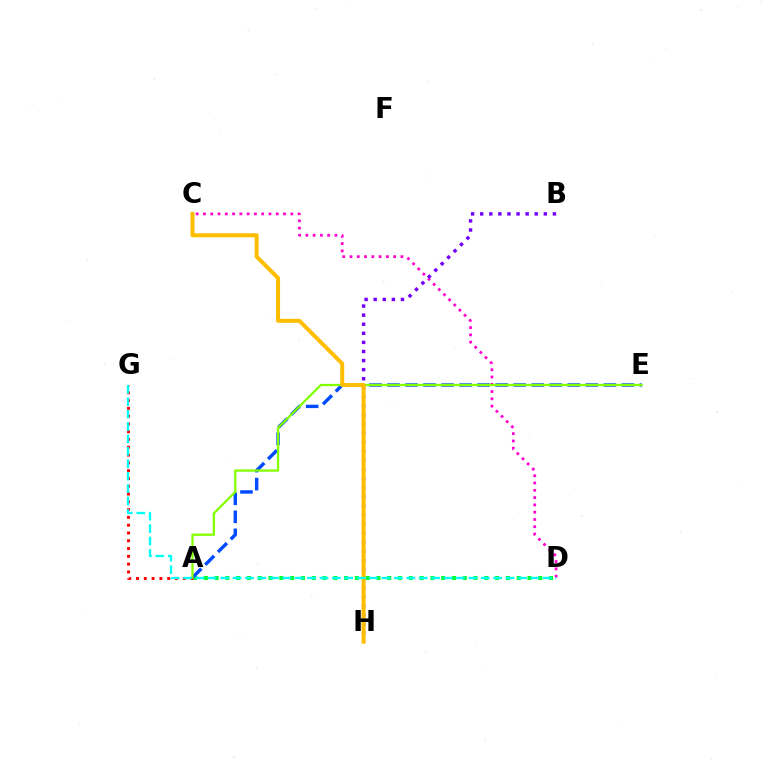{('C', 'D'): [{'color': '#ff00cf', 'line_style': 'dotted', 'thickness': 1.98}], ('B', 'H'): [{'color': '#7200ff', 'line_style': 'dotted', 'thickness': 2.47}], ('A', 'D'): [{'color': '#00ff39', 'line_style': 'dotted', 'thickness': 2.93}], ('A', 'G'): [{'color': '#ff0000', 'line_style': 'dotted', 'thickness': 2.12}], ('A', 'E'): [{'color': '#004bff', 'line_style': 'dashed', 'thickness': 2.45}, {'color': '#84ff00', 'line_style': 'solid', 'thickness': 1.64}], ('C', 'H'): [{'color': '#ffbd00', 'line_style': 'solid', 'thickness': 2.87}], ('D', 'G'): [{'color': '#00fff6', 'line_style': 'dashed', 'thickness': 1.69}]}